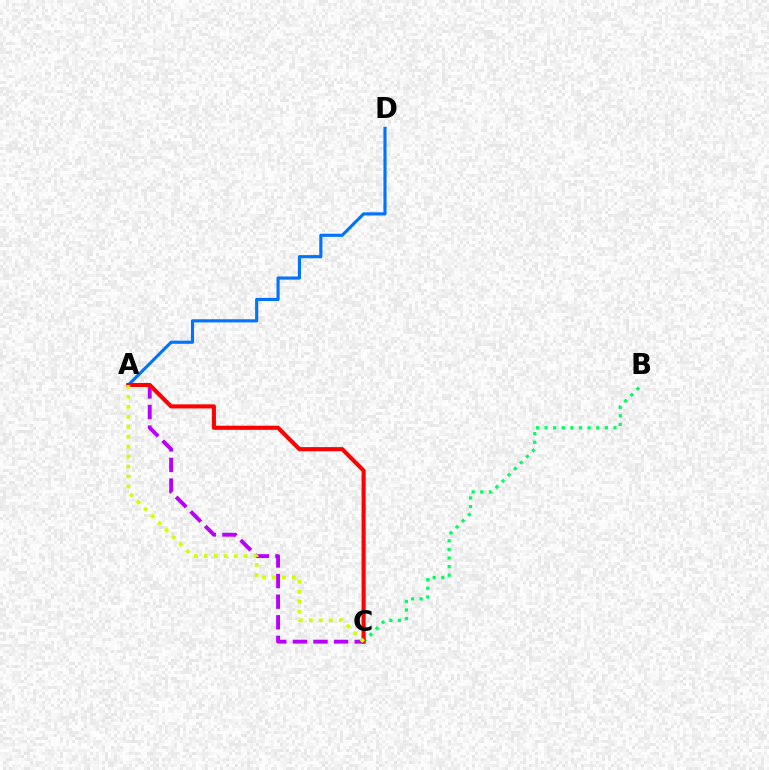{('A', 'C'): [{'color': '#b900ff', 'line_style': 'dashed', 'thickness': 2.8}, {'color': '#ff0000', 'line_style': 'solid', 'thickness': 2.95}, {'color': '#d1ff00', 'line_style': 'dotted', 'thickness': 2.71}], ('A', 'D'): [{'color': '#0074ff', 'line_style': 'solid', 'thickness': 2.25}], ('B', 'C'): [{'color': '#00ff5c', 'line_style': 'dotted', 'thickness': 2.34}]}